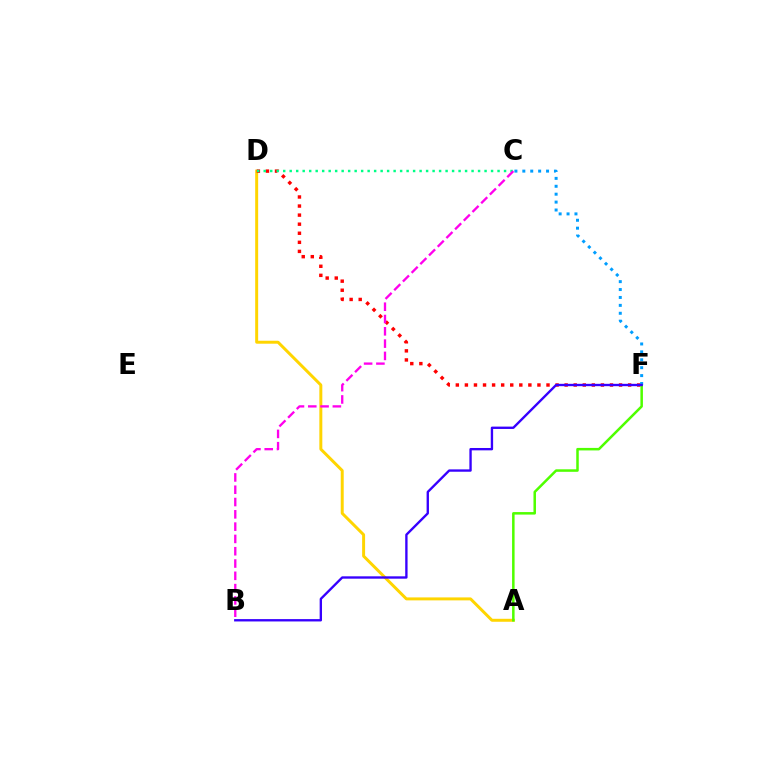{('A', 'D'): [{'color': '#ffd500', 'line_style': 'solid', 'thickness': 2.14}], ('D', 'F'): [{'color': '#ff0000', 'line_style': 'dotted', 'thickness': 2.46}], ('A', 'F'): [{'color': '#4fff00', 'line_style': 'solid', 'thickness': 1.81}], ('C', 'D'): [{'color': '#00ff86', 'line_style': 'dotted', 'thickness': 1.76}], ('B', 'C'): [{'color': '#ff00ed', 'line_style': 'dashed', 'thickness': 1.67}], ('C', 'F'): [{'color': '#009eff', 'line_style': 'dotted', 'thickness': 2.15}], ('B', 'F'): [{'color': '#3700ff', 'line_style': 'solid', 'thickness': 1.7}]}